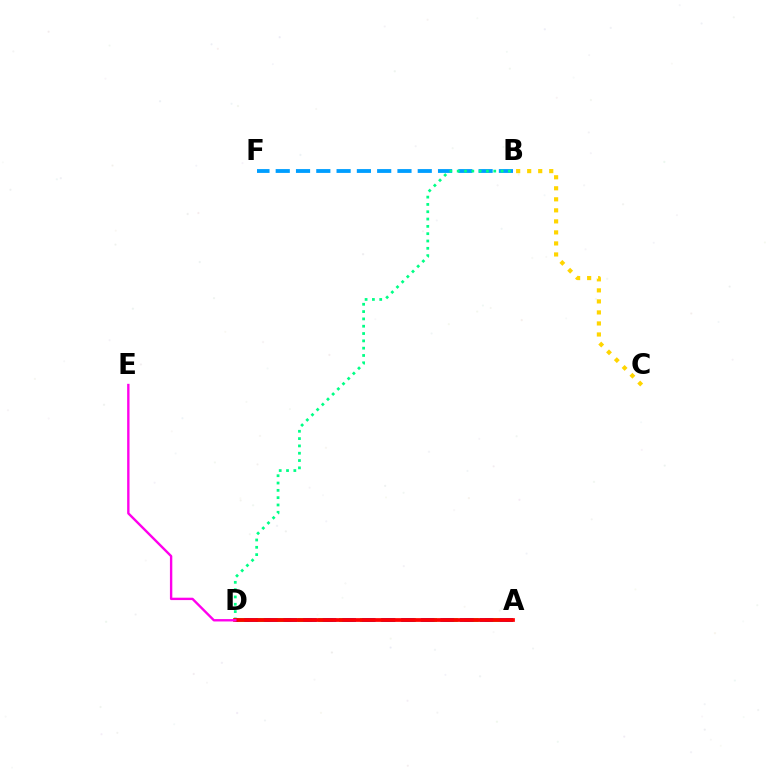{('A', 'D'): [{'color': '#4fff00', 'line_style': 'dashed', 'thickness': 2.83}, {'color': '#3700ff', 'line_style': 'dashed', 'thickness': 2.67}, {'color': '#ff0000', 'line_style': 'solid', 'thickness': 2.69}], ('B', 'F'): [{'color': '#009eff', 'line_style': 'dashed', 'thickness': 2.76}], ('B', 'D'): [{'color': '#00ff86', 'line_style': 'dotted', 'thickness': 1.99}], ('B', 'C'): [{'color': '#ffd500', 'line_style': 'dotted', 'thickness': 3.0}], ('D', 'E'): [{'color': '#ff00ed', 'line_style': 'solid', 'thickness': 1.71}]}